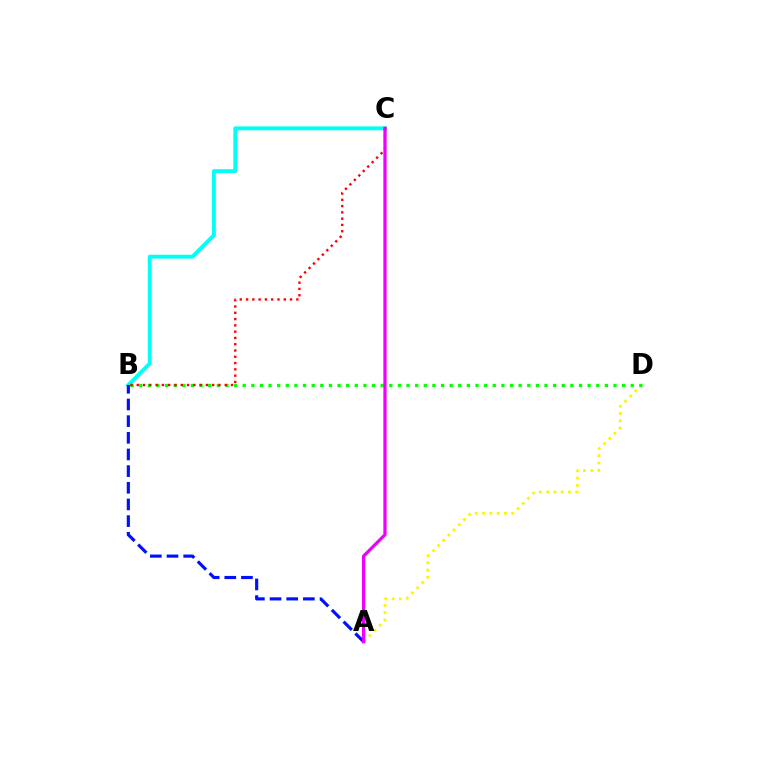{('B', 'C'): [{'color': '#00fff6', 'line_style': 'solid', 'thickness': 2.8}, {'color': '#ff0000', 'line_style': 'dotted', 'thickness': 1.71}], ('A', 'B'): [{'color': '#0010ff', 'line_style': 'dashed', 'thickness': 2.26}], ('A', 'D'): [{'color': '#fcf500', 'line_style': 'dotted', 'thickness': 1.98}], ('B', 'D'): [{'color': '#08ff00', 'line_style': 'dotted', 'thickness': 2.34}], ('A', 'C'): [{'color': '#ee00ff', 'line_style': 'solid', 'thickness': 2.34}]}